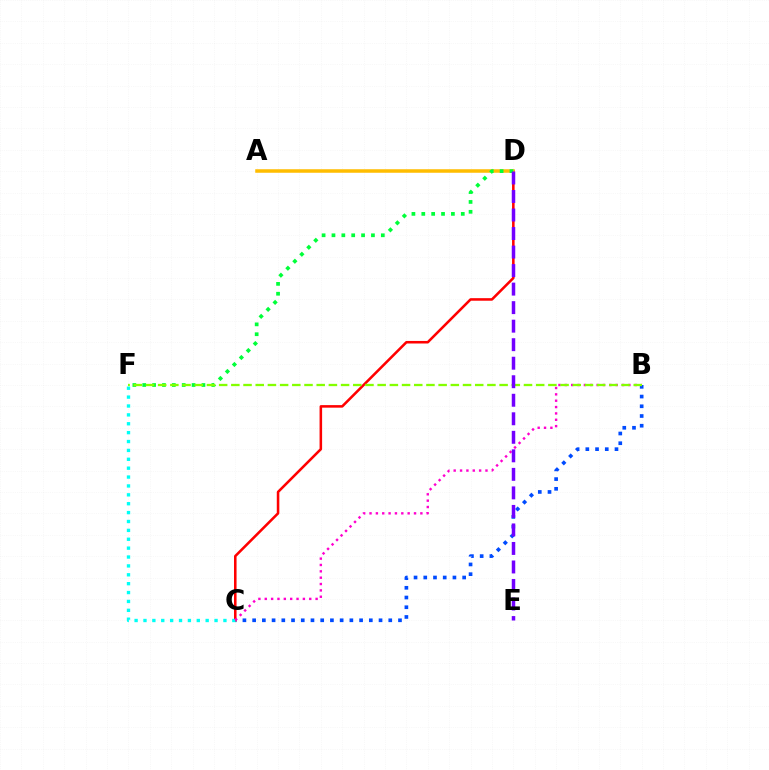{('B', 'C'): [{'color': '#004bff', 'line_style': 'dotted', 'thickness': 2.64}, {'color': '#ff00cf', 'line_style': 'dotted', 'thickness': 1.73}], ('C', 'D'): [{'color': '#ff0000', 'line_style': 'solid', 'thickness': 1.84}], ('C', 'F'): [{'color': '#00fff6', 'line_style': 'dotted', 'thickness': 2.41}], ('A', 'D'): [{'color': '#ffbd00', 'line_style': 'solid', 'thickness': 2.53}], ('D', 'F'): [{'color': '#00ff39', 'line_style': 'dotted', 'thickness': 2.68}], ('B', 'F'): [{'color': '#84ff00', 'line_style': 'dashed', 'thickness': 1.66}], ('D', 'E'): [{'color': '#7200ff', 'line_style': 'dashed', 'thickness': 2.52}]}